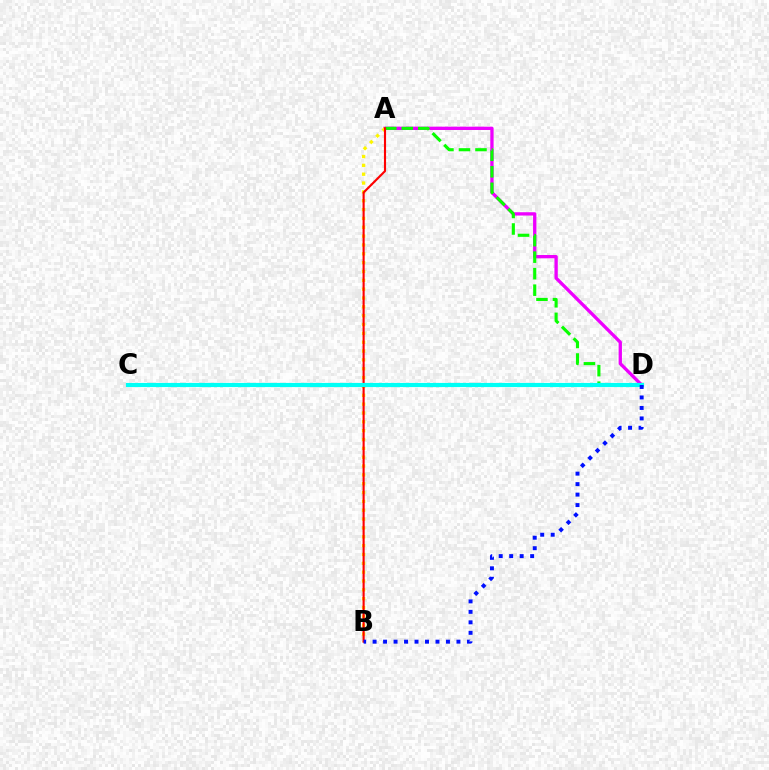{('A', 'D'): [{'color': '#ee00ff', 'line_style': 'solid', 'thickness': 2.39}, {'color': '#08ff00', 'line_style': 'dashed', 'thickness': 2.24}], ('A', 'B'): [{'color': '#fcf500', 'line_style': 'dotted', 'thickness': 2.4}, {'color': '#ff0000', 'line_style': 'solid', 'thickness': 1.53}], ('C', 'D'): [{'color': '#00fff6', 'line_style': 'solid', 'thickness': 2.99}], ('B', 'D'): [{'color': '#0010ff', 'line_style': 'dotted', 'thickness': 2.85}]}